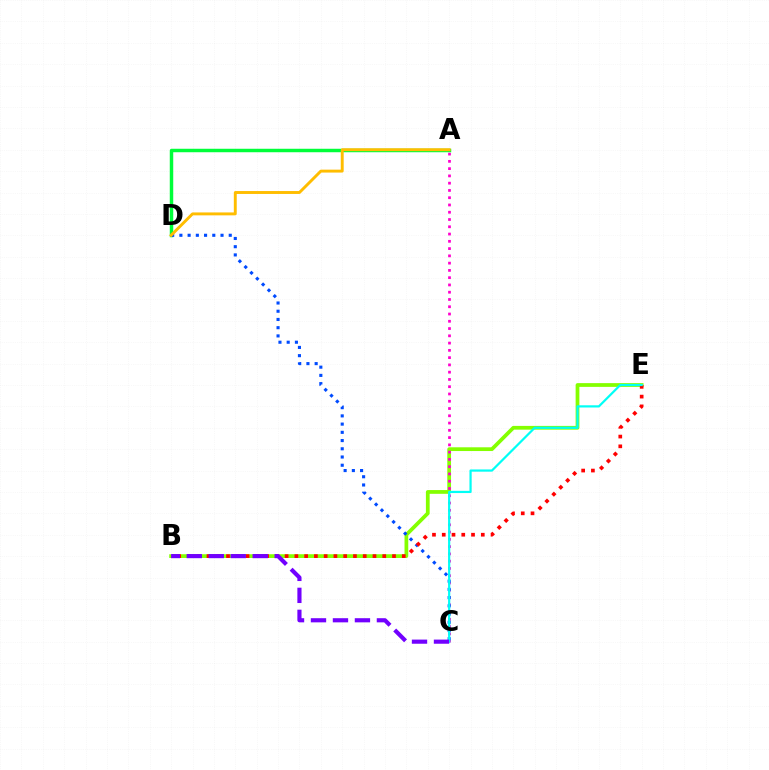{('B', 'E'): [{'color': '#84ff00', 'line_style': 'solid', 'thickness': 2.7}, {'color': '#ff0000', 'line_style': 'dotted', 'thickness': 2.65}], ('A', 'C'): [{'color': '#ff00cf', 'line_style': 'dotted', 'thickness': 1.98}], ('A', 'D'): [{'color': '#00ff39', 'line_style': 'solid', 'thickness': 2.5}, {'color': '#ffbd00', 'line_style': 'solid', 'thickness': 2.1}], ('C', 'D'): [{'color': '#004bff', 'line_style': 'dotted', 'thickness': 2.23}], ('C', 'E'): [{'color': '#00fff6', 'line_style': 'solid', 'thickness': 1.59}], ('B', 'C'): [{'color': '#7200ff', 'line_style': 'dashed', 'thickness': 2.99}]}